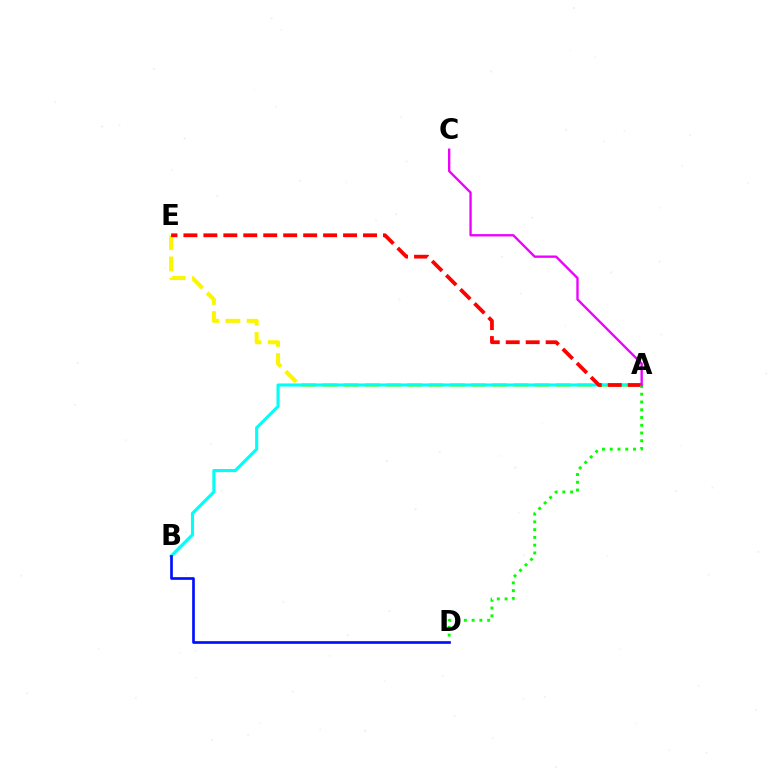{('A', 'E'): [{'color': '#fcf500', 'line_style': 'dashed', 'thickness': 2.88}, {'color': '#ff0000', 'line_style': 'dashed', 'thickness': 2.71}], ('A', 'B'): [{'color': '#00fff6', 'line_style': 'solid', 'thickness': 2.24}], ('A', 'D'): [{'color': '#08ff00', 'line_style': 'dotted', 'thickness': 2.11}], ('A', 'C'): [{'color': '#ee00ff', 'line_style': 'solid', 'thickness': 1.69}], ('B', 'D'): [{'color': '#0010ff', 'line_style': 'solid', 'thickness': 1.93}]}